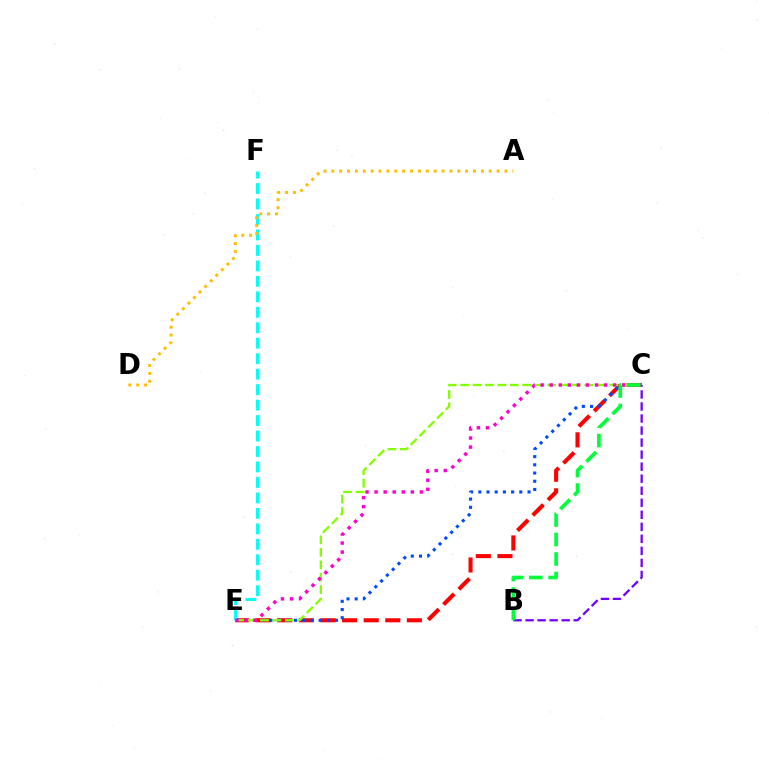{('C', 'E'): [{'color': '#ff0000', 'line_style': 'dashed', 'thickness': 2.94}, {'color': '#004bff', 'line_style': 'dotted', 'thickness': 2.23}, {'color': '#84ff00', 'line_style': 'dashed', 'thickness': 1.69}, {'color': '#ff00cf', 'line_style': 'dotted', 'thickness': 2.46}], ('E', 'F'): [{'color': '#00fff6', 'line_style': 'dashed', 'thickness': 2.1}], ('B', 'C'): [{'color': '#7200ff', 'line_style': 'dashed', 'thickness': 1.63}, {'color': '#00ff39', 'line_style': 'dashed', 'thickness': 2.64}], ('A', 'D'): [{'color': '#ffbd00', 'line_style': 'dotted', 'thickness': 2.14}]}